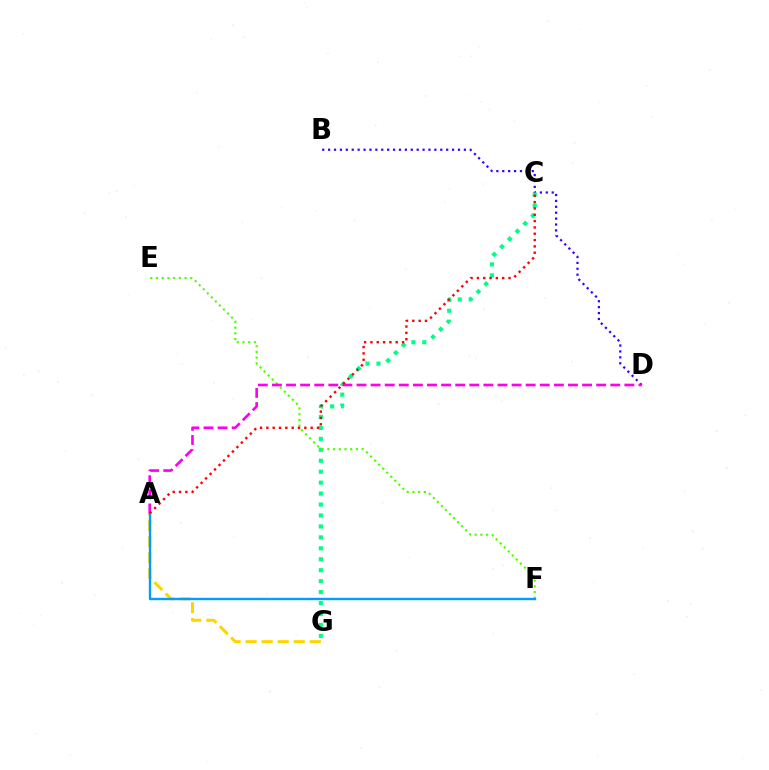{('B', 'D'): [{'color': '#3700ff', 'line_style': 'dotted', 'thickness': 1.6}], ('A', 'G'): [{'color': '#ffd500', 'line_style': 'dashed', 'thickness': 2.18}], ('C', 'G'): [{'color': '#00ff86', 'line_style': 'dotted', 'thickness': 2.97}], ('E', 'F'): [{'color': '#4fff00', 'line_style': 'dotted', 'thickness': 1.55}], ('A', 'F'): [{'color': '#009eff', 'line_style': 'solid', 'thickness': 1.72}], ('A', 'D'): [{'color': '#ff00ed', 'line_style': 'dashed', 'thickness': 1.92}], ('A', 'C'): [{'color': '#ff0000', 'line_style': 'dotted', 'thickness': 1.72}]}